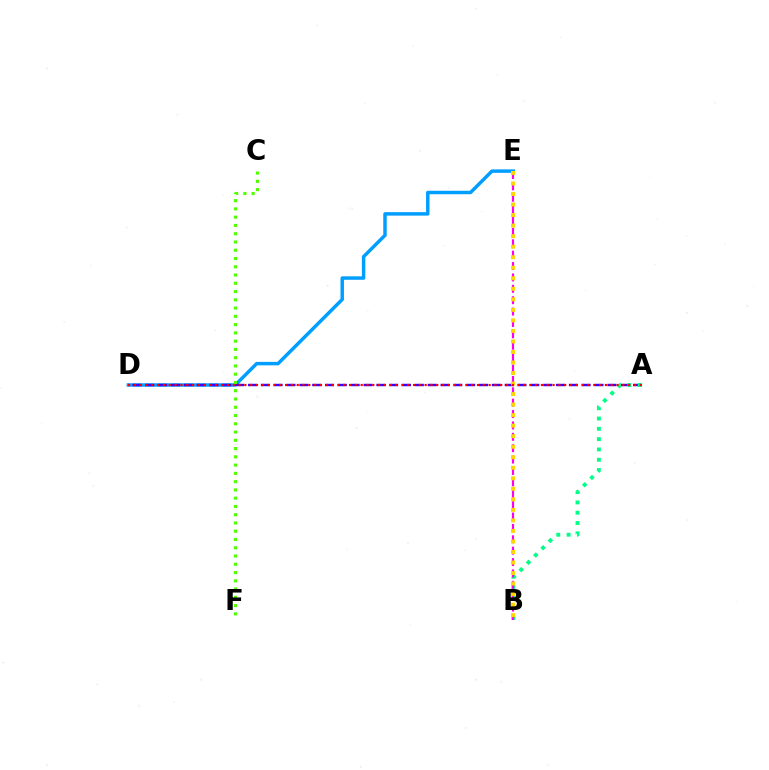{('D', 'E'): [{'color': '#009eff', 'line_style': 'solid', 'thickness': 2.49}], ('A', 'D'): [{'color': '#3700ff', 'line_style': 'dashed', 'thickness': 1.74}, {'color': '#ff0000', 'line_style': 'dotted', 'thickness': 1.58}], ('A', 'B'): [{'color': '#00ff86', 'line_style': 'dotted', 'thickness': 2.8}], ('B', 'E'): [{'color': '#ff00ed', 'line_style': 'dashed', 'thickness': 1.55}, {'color': '#ffd500', 'line_style': 'dotted', 'thickness': 2.86}], ('C', 'F'): [{'color': '#4fff00', 'line_style': 'dotted', 'thickness': 2.25}]}